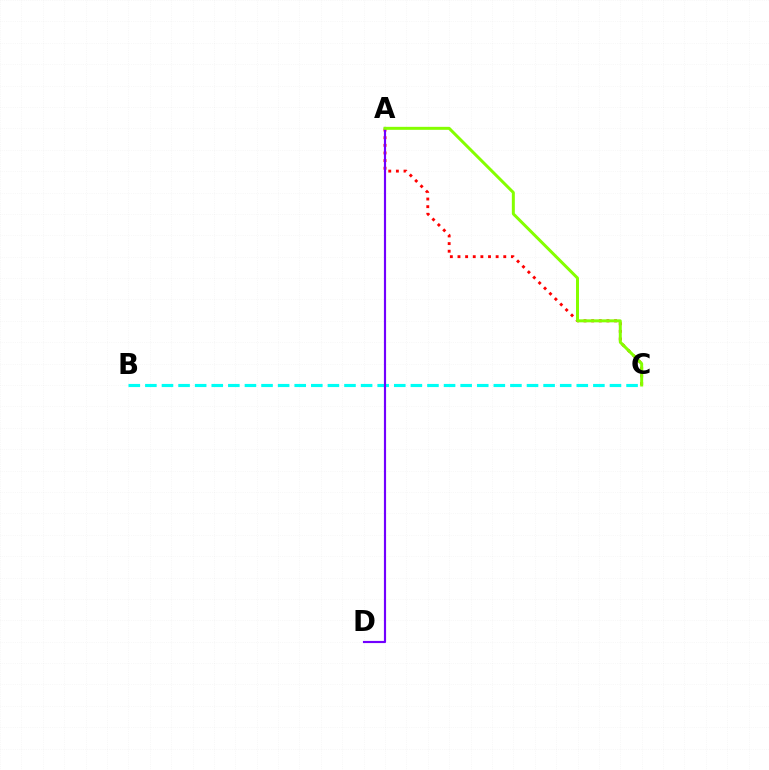{('B', 'C'): [{'color': '#00fff6', 'line_style': 'dashed', 'thickness': 2.25}], ('A', 'C'): [{'color': '#ff0000', 'line_style': 'dotted', 'thickness': 2.07}, {'color': '#84ff00', 'line_style': 'solid', 'thickness': 2.15}], ('A', 'D'): [{'color': '#7200ff', 'line_style': 'solid', 'thickness': 1.56}]}